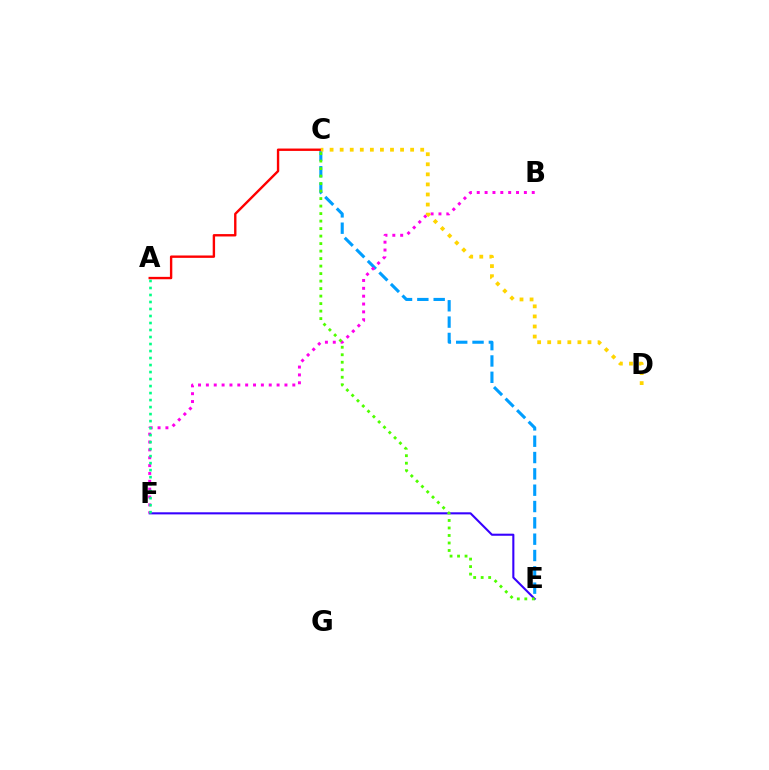{('C', 'E'): [{'color': '#009eff', 'line_style': 'dashed', 'thickness': 2.22}, {'color': '#4fff00', 'line_style': 'dotted', 'thickness': 2.04}], ('A', 'C'): [{'color': '#ff0000', 'line_style': 'solid', 'thickness': 1.72}], ('E', 'F'): [{'color': '#3700ff', 'line_style': 'solid', 'thickness': 1.5}], ('B', 'F'): [{'color': '#ff00ed', 'line_style': 'dotted', 'thickness': 2.13}], ('A', 'F'): [{'color': '#00ff86', 'line_style': 'dotted', 'thickness': 1.9}], ('C', 'D'): [{'color': '#ffd500', 'line_style': 'dotted', 'thickness': 2.74}]}